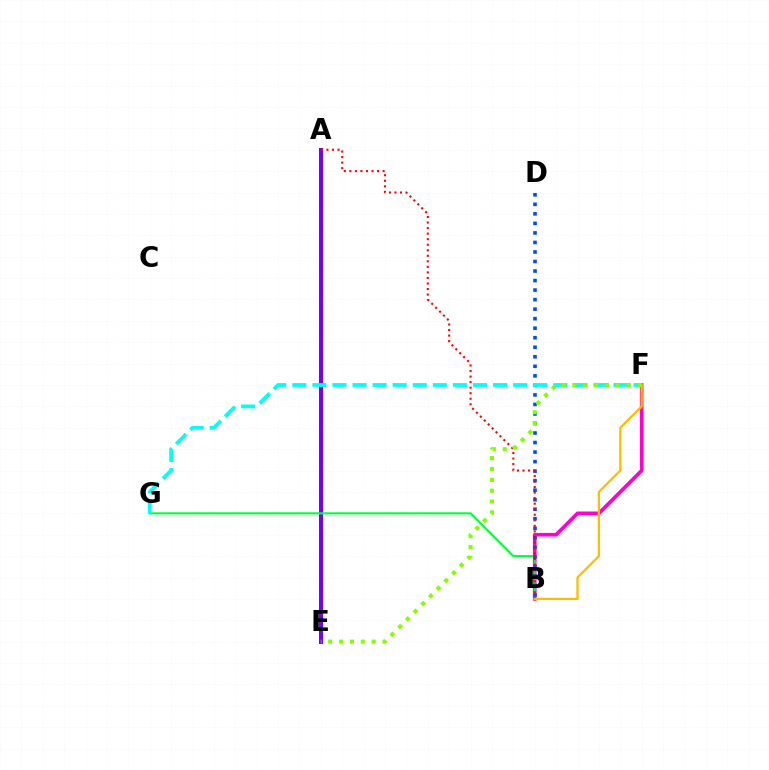{('A', 'E'): [{'color': '#7200ff', 'line_style': 'solid', 'thickness': 2.9}], ('B', 'F'): [{'color': '#ff00cf', 'line_style': 'solid', 'thickness': 2.62}, {'color': '#ffbd00', 'line_style': 'solid', 'thickness': 1.64}], ('B', 'G'): [{'color': '#00ff39', 'line_style': 'solid', 'thickness': 1.5}], ('B', 'D'): [{'color': '#004bff', 'line_style': 'dotted', 'thickness': 2.59}], ('A', 'B'): [{'color': '#ff0000', 'line_style': 'dotted', 'thickness': 1.51}], ('F', 'G'): [{'color': '#00fff6', 'line_style': 'dashed', 'thickness': 2.73}], ('E', 'F'): [{'color': '#84ff00', 'line_style': 'dotted', 'thickness': 2.95}]}